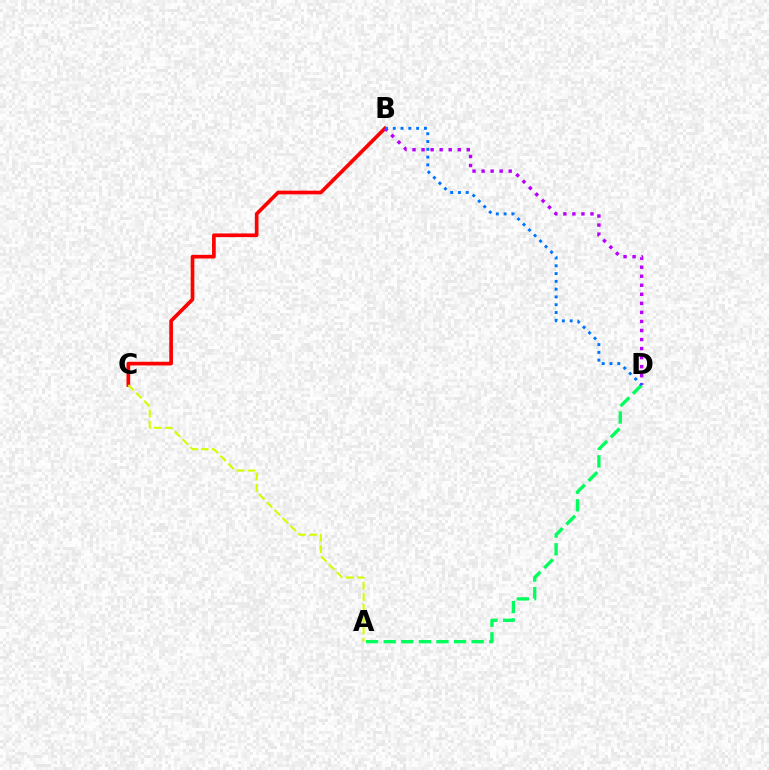{('B', 'C'): [{'color': '#ff0000', 'line_style': 'solid', 'thickness': 2.65}], ('B', 'D'): [{'color': '#b900ff', 'line_style': 'dotted', 'thickness': 2.46}, {'color': '#0074ff', 'line_style': 'dotted', 'thickness': 2.12}], ('A', 'D'): [{'color': '#00ff5c', 'line_style': 'dashed', 'thickness': 2.39}], ('A', 'C'): [{'color': '#d1ff00', 'line_style': 'dashed', 'thickness': 1.52}]}